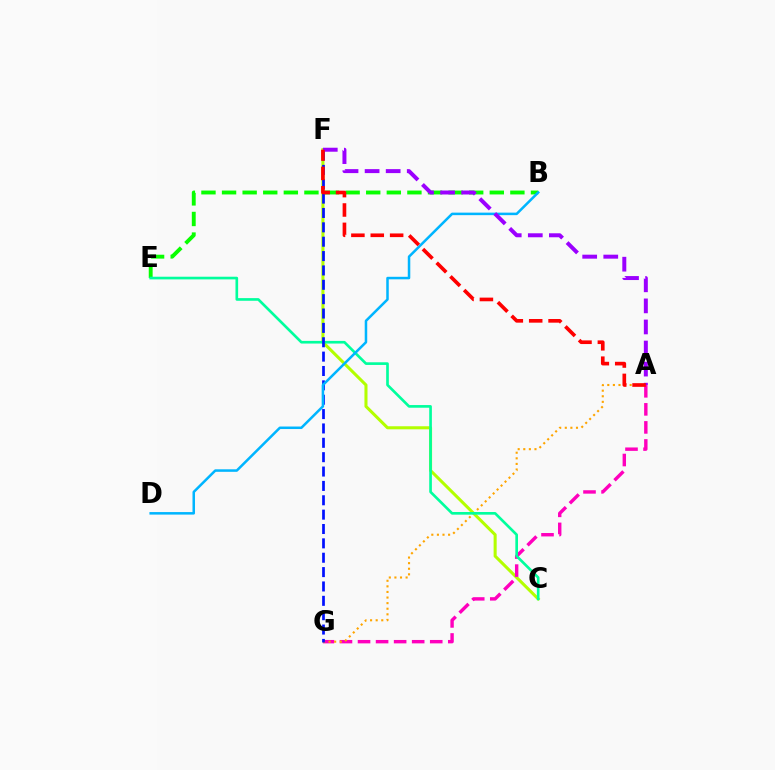{('B', 'E'): [{'color': '#08ff00', 'line_style': 'dashed', 'thickness': 2.8}], ('C', 'F'): [{'color': '#b3ff00', 'line_style': 'solid', 'thickness': 2.2}], ('A', 'G'): [{'color': '#ff00bd', 'line_style': 'dashed', 'thickness': 2.45}, {'color': '#ffa500', 'line_style': 'dotted', 'thickness': 1.52}], ('C', 'E'): [{'color': '#00ff9d', 'line_style': 'solid', 'thickness': 1.91}], ('F', 'G'): [{'color': '#0010ff', 'line_style': 'dashed', 'thickness': 1.95}], ('B', 'D'): [{'color': '#00b5ff', 'line_style': 'solid', 'thickness': 1.81}], ('A', 'F'): [{'color': '#9b00ff', 'line_style': 'dashed', 'thickness': 2.86}, {'color': '#ff0000', 'line_style': 'dashed', 'thickness': 2.63}]}